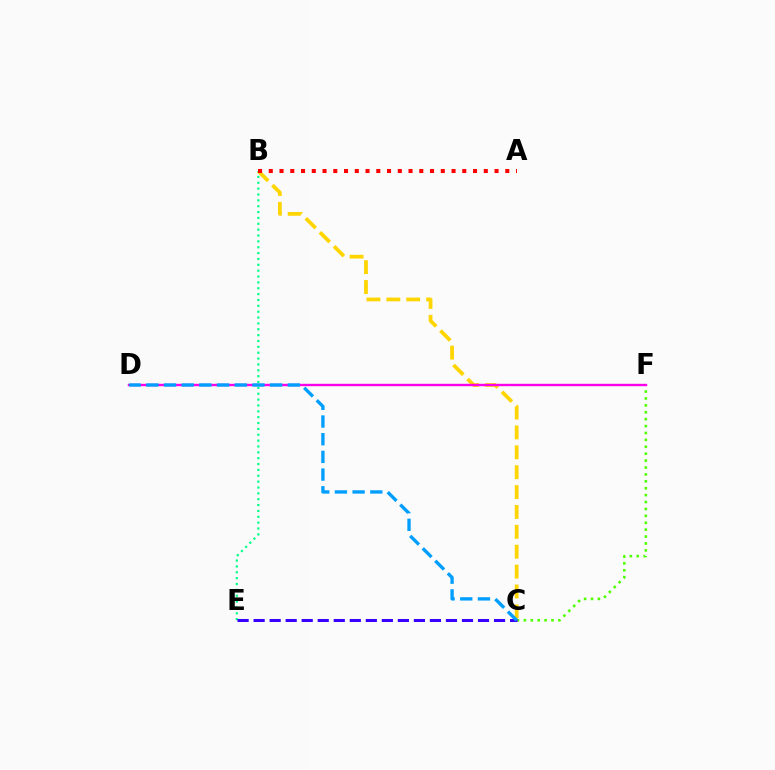{('C', 'F'): [{'color': '#4fff00', 'line_style': 'dotted', 'thickness': 1.88}], ('B', 'C'): [{'color': '#ffd500', 'line_style': 'dashed', 'thickness': 2.7}], ('B', 'E'): [{'color': '#00ff86', 'line_style': 'dotted', 'thickness': 1.59}], ('A', 'B'): [{'color': '#ff0000', 'line_style': 'dotted', 'thickness': 2.92}], ('D', 'F'): [{'color': '#ff00ed', 'line_style': 'solid', 'thickness': 1.71}], ('C', 'E'): [{'color': '#3700ff', 'line_style': 'dashed', 'thickness': 2.18}], ('C', 'D'): [{'color': '#009eff', 'line_style': 'dashed', 'thickness': 2.4}]}